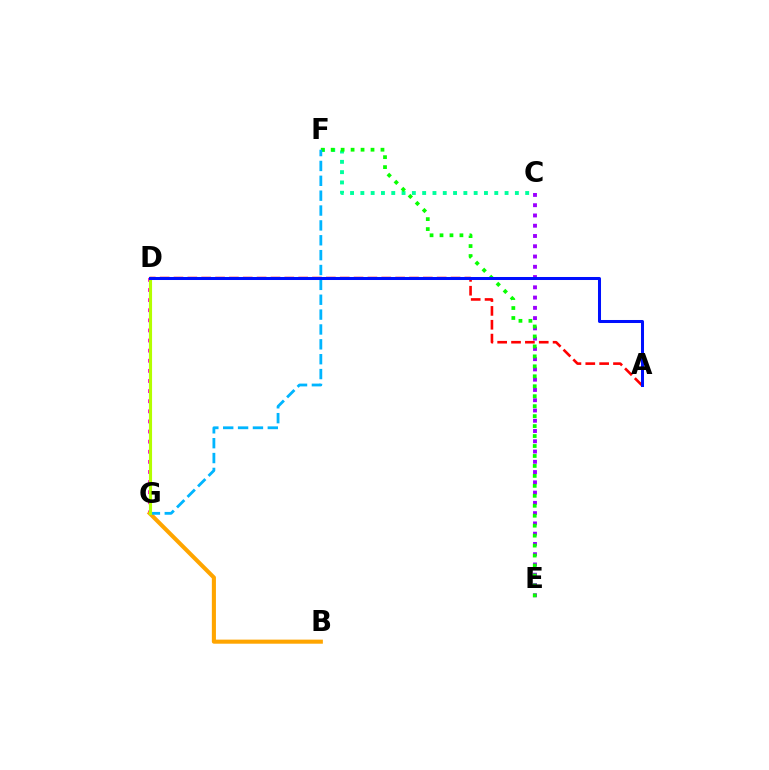{('C', 'F'): [{'color': '#00ff9d', 'line_style': 'dotted', 'thickness': 2.8}], ('C', 'E'): [{'color': '#9b00ff', 'line_style': 'dotted', 'thickness': 2.79}], ('E', 'F'): [{'color': '#08ff00', 'line_style': 'dotted', 'thickness': 2.71}], ('D', 'G'): [{'color': '#ff00bd', 'line_style': 'dotted', 'thickness': 2.75}, {'color': '#b3ff00', 'line_style': 'solid', 'thickness': 2.25}], ('A', 'D'): [{'color': '#ff0000', 'line_style': 'dashed', 'thickness': 1.88}, {'color': '#0010ff', 'line_style': 'solid', 'thickness': 2.17}], ('B', 'G'): [{'color': '#ffa500', 'line_style': 'solid', 'thickness': 2.94}], ('F', 'G'): [{'color': '#00b5ff', 'line_style': 'dashed', 'thickness': 2.02}]}